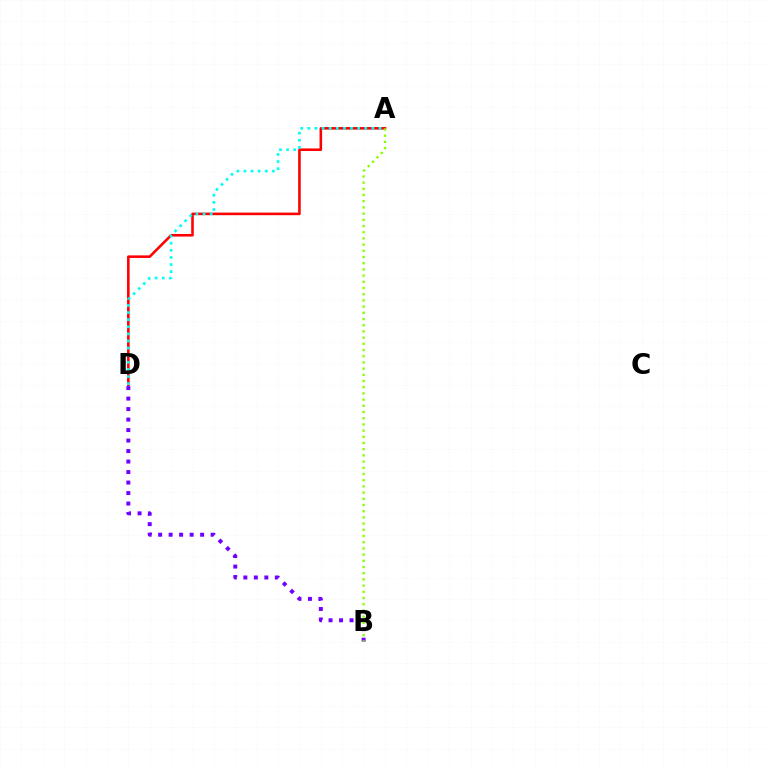{('A', 'D'): [{'color': '#ff0000', 'line_style': 'solid', 'thickness': 1.86}, {'color': '#00fff6', 'line_style': 'dotted', 'thickness': 1.93}], ('B', 'D'): [{'color': '#7200ff', 'line_style': 'dotted', 'thickness': 2.85}], ('A', 'B'): [{'color': '#84ff00', 'line_style': 'dotted', 'thickness': 1.68}]}